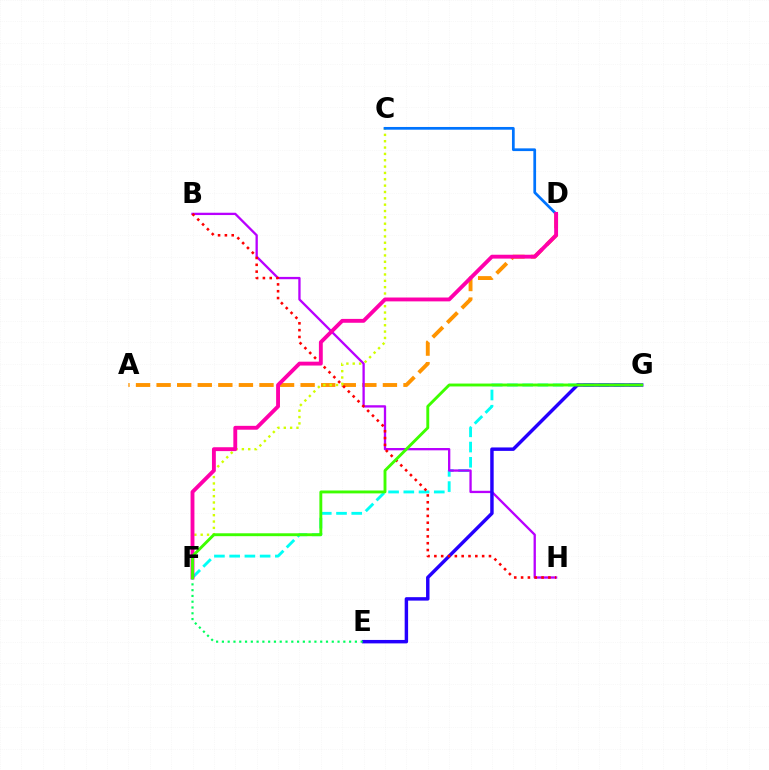{('A', 'D'): [{'color': '#ff9400', 'line_style': 'dashed', 'thickness': 2.79}], ('F', 'G'): [{'color': '#00fff6', 'line_style': 'dashed', 'thickness': 2.07}, {'color': '#3dff00', 'line_style': 'solid', 'thickness': 2.08}], ('B', 'H'): [{'color': '#b900ff', 'line_style': 'solid', 'thickness': 1.67}, {'color': '#ff0000', 'line_style': 'dotted', 'thickness': 1.85}], ('E', 'G'): [{'color': '#2500ff', 'line_style': 'solid', 'thickness': 2.48}], ('C', 'F'): [{'color': '#d1ff00', 'line_style': 'dotted', 'thickness': 1.72}], ('C', 'D'): [{'color': '#0074ff', 'line_style': 'solid', 'thickness': 1.96}], ('D', 'F'): [{'color': '#ff00ac', 'line_style': 'solid', 'thickness': 2.79}], ('E', 'F'): [{'color': '#00ff5c', 'line_style': 'dotted', 'thickness': 1.57}]}